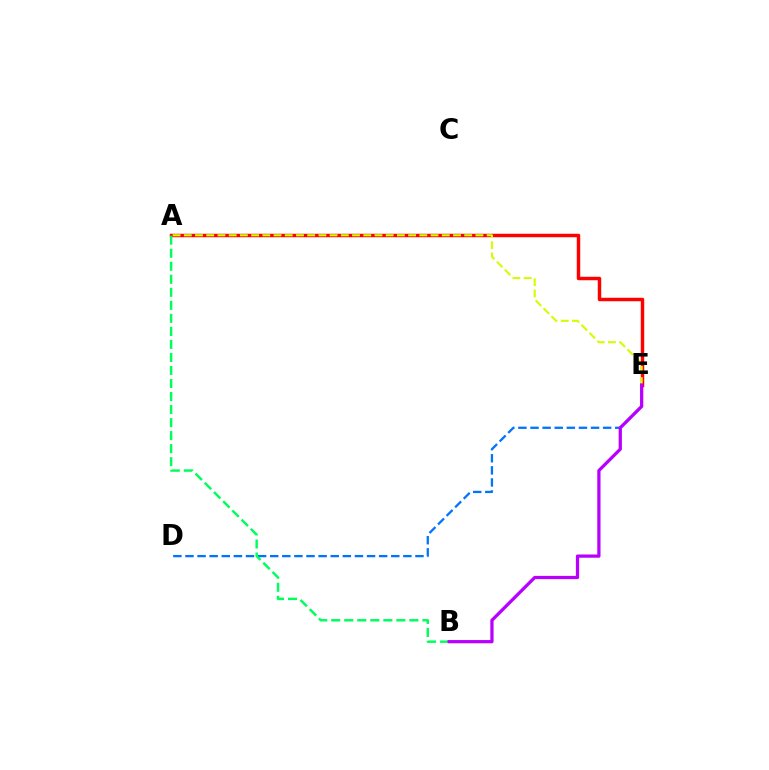{('D', 'E'): [{'color': '#0074ff', 'line_style': 'dashed', 'thickness': 1.64}], ('A', 'E'): [{'color': '#ff0000', 'line_style': 'solid', 'thickness': 2.49}, {'color': '#d1ff00', 'line_style': 'dashed', 'thickness': 1.52}], ('A', 'B'): [{'color': '#00ff5c', 'line_style': 'dashed', 'thickness': 1.77}], ('B', 'E'): [{'color': '#b900ff', 'line_style': 'solid', 'thickness': 2.34}]}